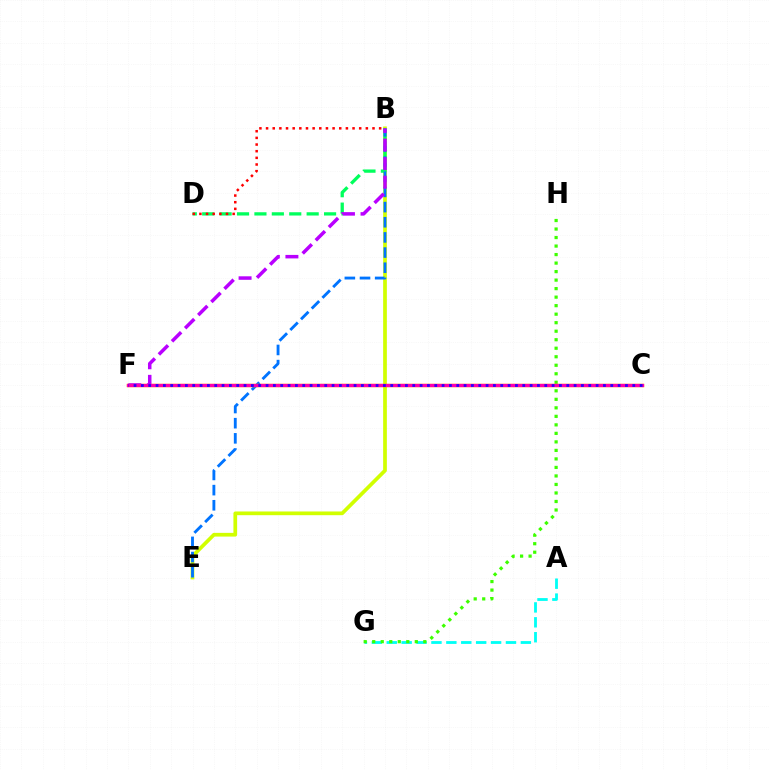{('A', 'G'): [{'color': '#00fff6', 'line_style': 'dashed', 'thickness': 2.02}], ('B', 'E'): [{'color': '#d1ff00', 'line_style': 'solid', 'thickness': 2.67}, {'color': '#0074ff', 'line_style': 'dashed', 'thickness': 2.06}], ('B', 'D'): [{'color': '#00ff5c', 'line_style': 'dashed', 'thickness': 2.37}, {'color': '#ff0000', 'line_style': 'dotted', 'thickness': 1.81}], ('G', 'H'): [{'color': '#3dff00', 'line_style': 'dotted', 'thickness': 2.31}], ('C', 'F'): [{'color': '#ff9400', 'line_style': 'solid', 'thickness': 2.47}, {'color': '#ff00ac', 'line_style': 'solid', 'thickness': 2.31}, {'color': '#2500ff', 'line_style': 'dotted', 'thickness': 1.99}], ('B', 'F'): [{'color': '#b900ff', 'line_style': 'dashed', 'thickness': 2.52}]}